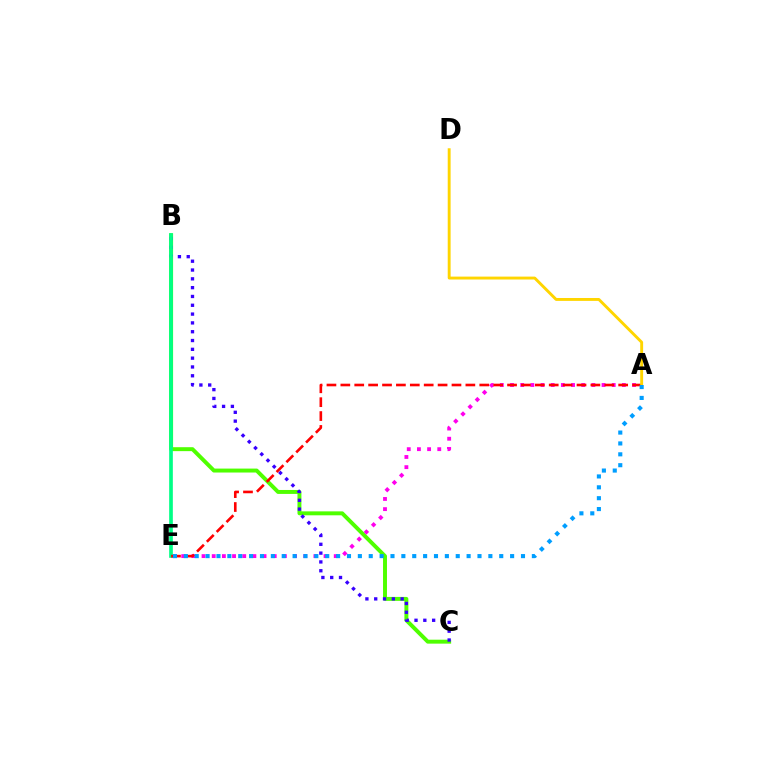{('B', 'C'): [{'color': '#4fff00', 'line_style': 'solid', 'thickness': 2.84}, {'color': '#3700ff', 'line_style': 'dotted', 'thickness': 2.39}], ('A', 'E'): [{'color': '#ff00ed', 'line_style': 'dotted', 'thickness': 2.76}, {'color': '#ff0000', 'line_style': 'dashed', 'thickness': 1.89}, {'color': '#009eff', 'line_style': 'dotted', 'thickness': 2.95}], ('B', 'E'): [{'color': '#00ff86', 'line_style': 'solid', 'thickness': 2.64}], ('A', 'D'): [{'color': '#ffd500', 'line_style': 'solid', 'thickness': 2.09}]}